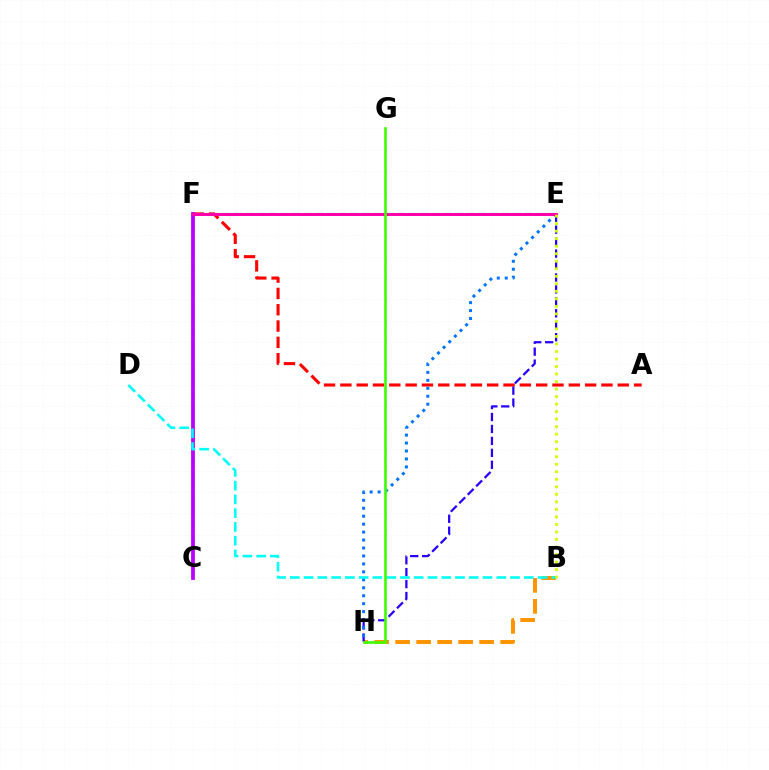{('A', 'F'): [{'color': '#ff0000', 'line_style': 'dashed', 'thickness': 2.22}], ('B', 'H'): [{'color': '#ff9400', 'line_style': 'dashed', 'thickness': 2.85}], ('E', 'F'): [{'color': '#00ff5c', 'line_style': 'dashed', 'thickness': 1.58}, {'color': '#ff00ac', 'line_style': 'solid', 'thickness': 2.14}], ('C', 'F'): [{'color': '#b900ff', 'line_style': 'solid', 'thickness': 2.72}], ('E', 'H'): [{'color': '#2500ff', 'line_style': 'dashed', 'thickness': 1.62}, {'color': '#0074ff', 'line_style': 'dotted', 'thickness': 2.16}], ('B', 'D'): [{'color': '#00fff6', 'line_style': 'dashed', 'thickness': 1.87}], ('G', 'H'): [{'color': '#3dff00', 'line_style': 'solid', 'thickness': 1.89}], ('B', 'E'): [{'color': '#d1ff00', 'line_style': 'dotted', 'thickness': 2.04}]}